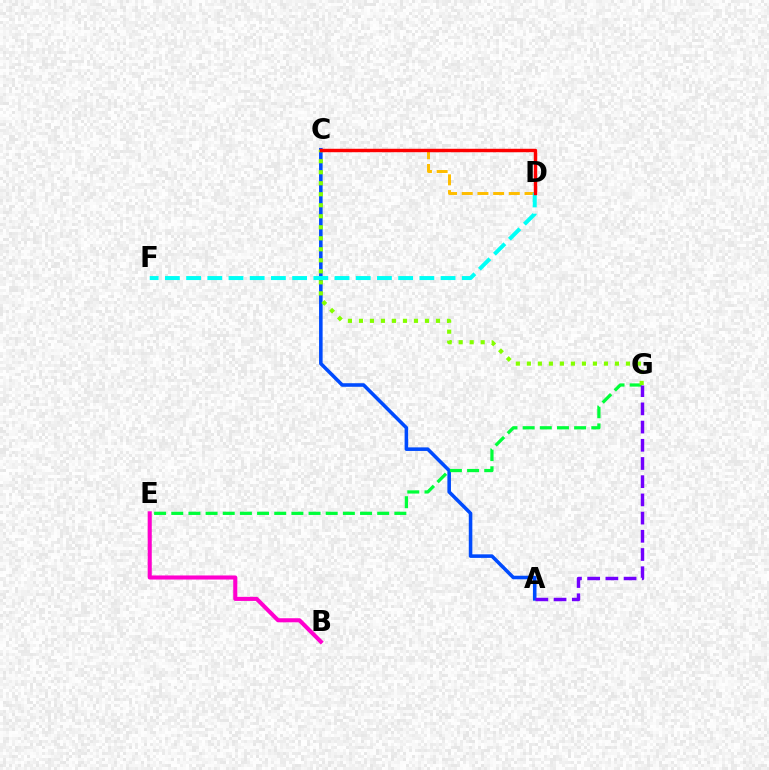{('A', 'C'): [{'color': '#004bff', 'line_style': 'solid', 'thickness': 2.57}], ('C', 'D'): [{'color': '#ffbd00', 'line_style': 'dashed', 'thickness': 2.13}, {'color': '#ff0000', 'line_style': 'solid', 'thickness': 2.48}], ('D', 'F'): [{'color': '#00fff6', 'line_style': 'dashed', 'thickness': 2.88}], ('B', 'E'): [{'color': '#ff00cf', 'line_style': 'solid', 'thickness': 2.94}], ('E', 'G'): [{'color': '#00ff39', 'line_style': 'dashed', 'thickness': 2.33}], ('C', 'G'): [{'color': '#84ff00', 'line_style': 'dotted', 'thickness': 2.99}], ('A', 'G'): [{'color': '#7200ff', 'line_style': 'dashed', 'thickness': 2.47}]}